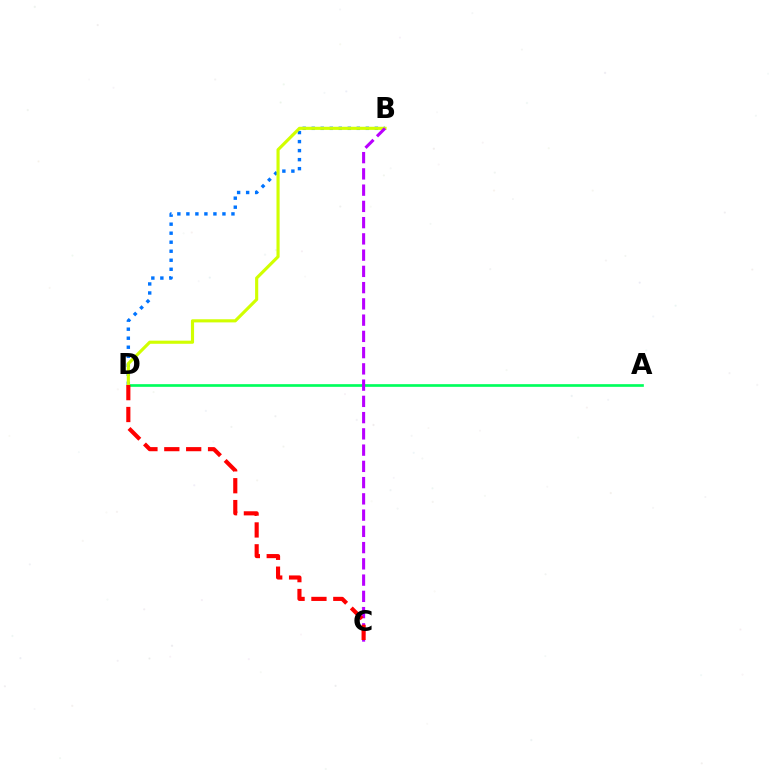{('A', 'D'): [{'color': '#00ff5c', 'line_style': 'solid', 'thickness': 1.93}], ('B', 'D'): [{'color': '#0074ff', 'line_style': 'dotted', 'thickness': 2.45}, {'color': '#d1ff00', 'line_style': 'solid', 'thickness': 2.25}], ('B', 'C'): [{'color': '#b900ff', 'line_style': 'dashed', 'thickness': 2.21}], ('C', 'D'): [{'color': '#ff0000', 'line_style': 'dashed', 'thickness': 2.97}]}